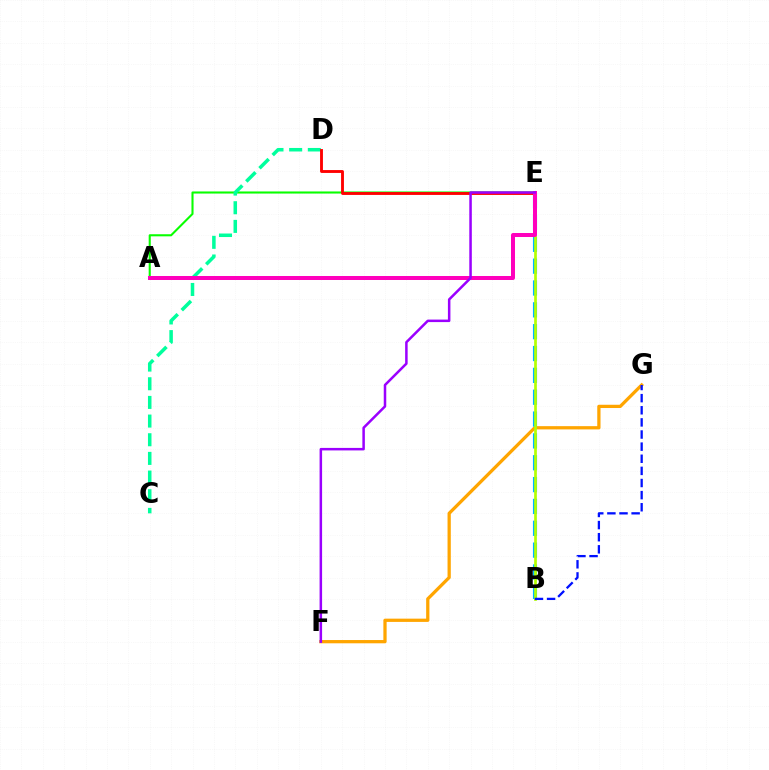{('F', 'G'): [{'color': '#ffa500', 'line_style': 'solid', 'thickness': 2.35}], ('B', 'E'): [{'color': '#00b5ff', 'line_style': 'dashed', 'thickness': 2.97}, {'color': '#b3ff00', 'line_style': 'solid', 'thickness': 1.95}], ('A', 'E'): [{'color': '#08ff00', 'line_style': 'solid', 'thickness': 1.5}, {'color': '#ff00bd', 'line_style': 'solid', 'thickness': 2.88}], ('C', 'D'): [{'color': '#00ff9d', 'line_style': 'dashed', 'thickness': 2.54}], ('D', 'E'): [{'color': '#ff0000', 'line_style': 'solid', 'thickness': 2.06}], ('E', 'F'): [{'color': '#9b00ff', 'line_style': 'solid', 'thickness': 1.81}], ('B', 'G'): [{'color': '#0010ff', 'line_style': 'dashed', 'thickness': 1.65}]}